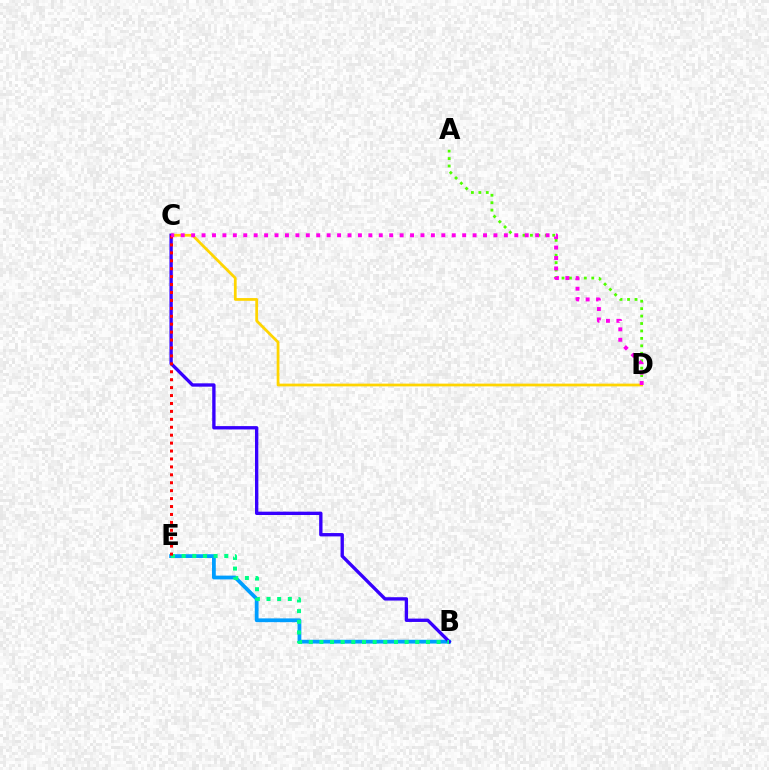{('B', 'E'): [{'color': '#009eff', 'line_style': 'solid', 'thickness': 2.72}, {'color': '#00ff86', 'line_style': 'dotted', 'thickness': 2.89}], ('A', 'D'): [{'color': '#4fff00', 'line_style': 'dotted', 'thickness': 2.02}], ('C', 'D'): [{'color': '#ffd500', 'line_style': 'solid', 'thickness': 1.98}, {'color': '#ff00ed', 'line_style': 'dotted', 'thickness': 2.83}], ('B', 'C'): [{'color': '#3700ff', 'line_style': 'solid', 'thickness': 2.41}], ('C', 'E'): [{'color': '#ff0000', 'line_style': 'dotted', 'thickness': 2.15}]}